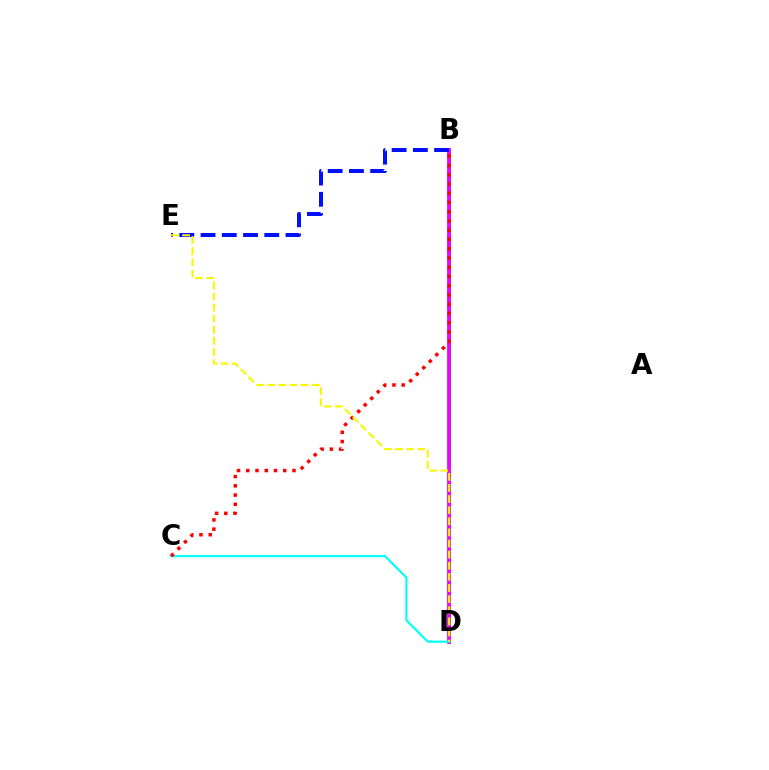{('B', 'D'): [{'color': '#08ff00', 'line_style': 'solid', 'thickness': 2.18}, {'color': '#ee00ff', 'line_style': 'solid', 'thickness': 2.71}], ('C', 'D'): [{'color': '#00fff6', 'line_style': 'solid', 'thickness': 1.53}], ('B', 'C'): [{'color': '#ff0000', 'line_style': 'dotted', 'thickness': 2.51}], ('B', 'E'): [{'color': '#0010ff', 'line_style': 'dashed', 'thickness': 2.88}], ('D', 'E'): [{'color': '#fcf500', 'line_style': 'dashed', 'thickness': 1.51}]}